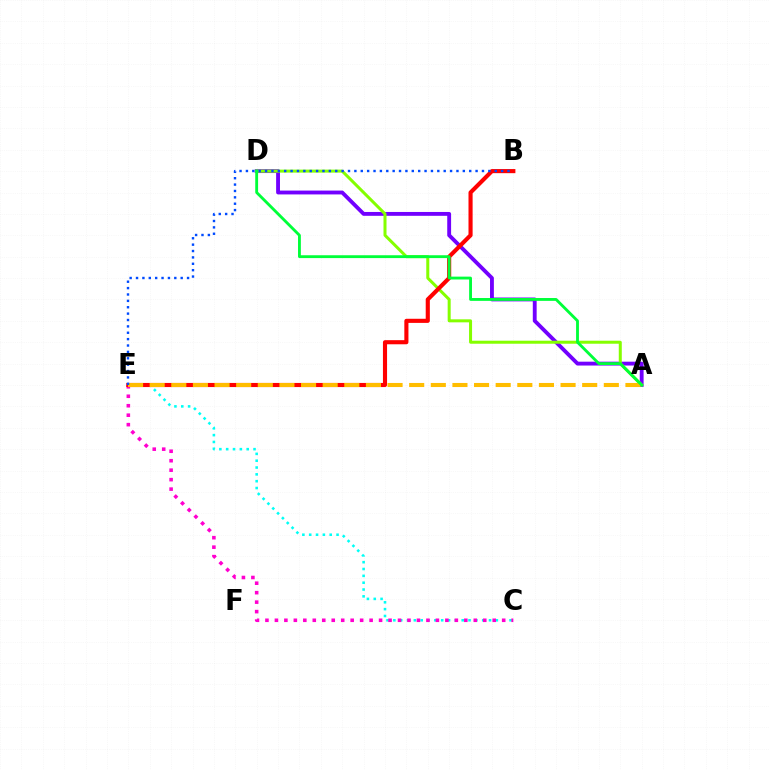{('C', 'E'): [{'color': '#00fff6', 'line_style': 'dotted', 'thickness': 1.86}, {'color': '#ff00cf', 'line_style': 'dotted', 'thickness': 2.57}], ('A', 'D'): [{'color': '#7200ff', 'line_style': 'solid', 'thickness': 2.77}, {'color': '#84ff00', 'line_style': 'solid', 'thickness': 2.17}, {'color': '#00ff39', 'line_style': 'solid', 'thickness': 2.05}], ('B', 'E'): [{'color': '#ff0000', 'line_style': 'solid', 'thickness': 2.96}, {'color': '#004bff', 'line_style': 'dotted', 'thickness': 1.73}], ('A', 'E'): [{'color': '#ffbd00', 'line_style': 'dashed', 'thickness': 2.94}]}